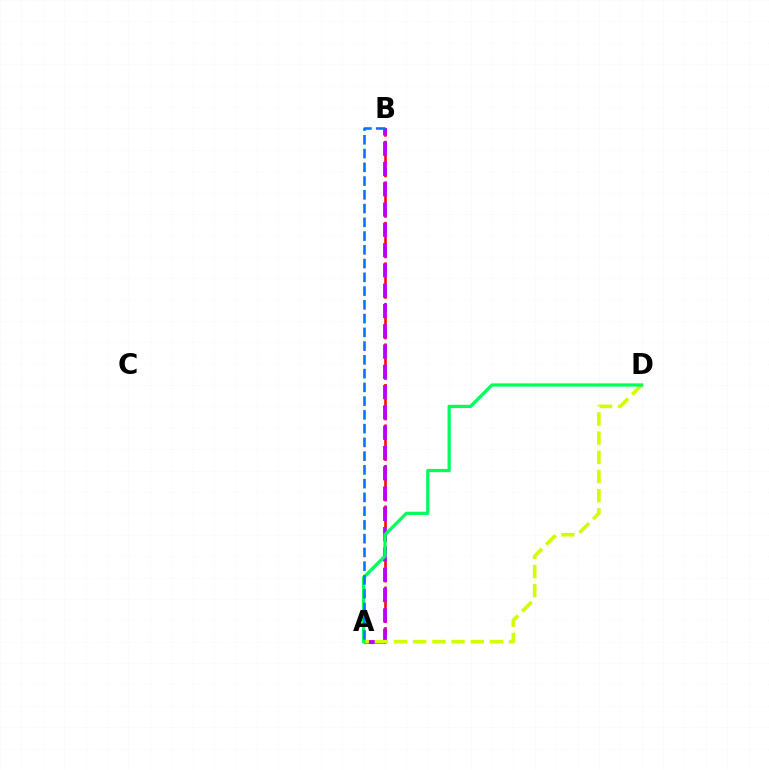{('A', 'B'): [{'color': '#ff0000', 'line_style': 'dashed', 'thickness': 1.83}, {'color': '#b900ff', 'line_style': 'dashed', 'thickness': 2.76}, {'color': '#0074ff', 'line_style': 'dashed', 'thickness': 1.87}], ('A', 'D'): [{'color': '#d1ff00', 'line_style': 'dashed', 'thickness': 2.6}, {'color': '#00ff5c', 'line_style': 'solid', 'thickness': 2.34}]}